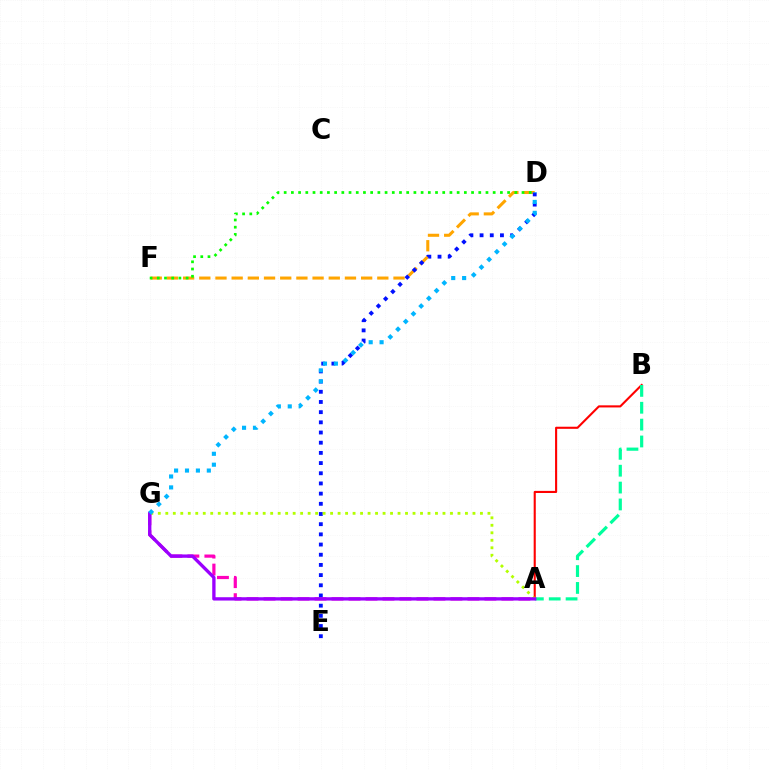{('D', 'F'): [{'color': '#ffa500', 'line_style': 'dashed', 'thickness': 2.2}, {'color': '#08ff00', 'line_style': 'dotted', 'thickness': 1.96}], ('A', 'B'): [{'color': '#ff0000', 'line_style': 'solid', 'thickness': 1.51}, {'color': '#00ff9d', 'line_style': 'dashed', 'thickness': 2.29}], ('A', 'G'): [{'color': '#ff00bd', 'line_style': 'dashed', 'thickness': 2.31}, {'color': '#b3ff00', 'line_style': 'dotted', 'thickness': 2.04}, {'color': '#9b00ff', 'line_style': 'solid', 'thickness': 2.39}], ('D', 'E'): [{'color': '#0010ff', 'line_style': 'dotted', 'thickness': 2.77}], ('D', 'G'): [{'color': '#00b5ff', 'line_style': 'dotted', 'thickness': 2.96}]}